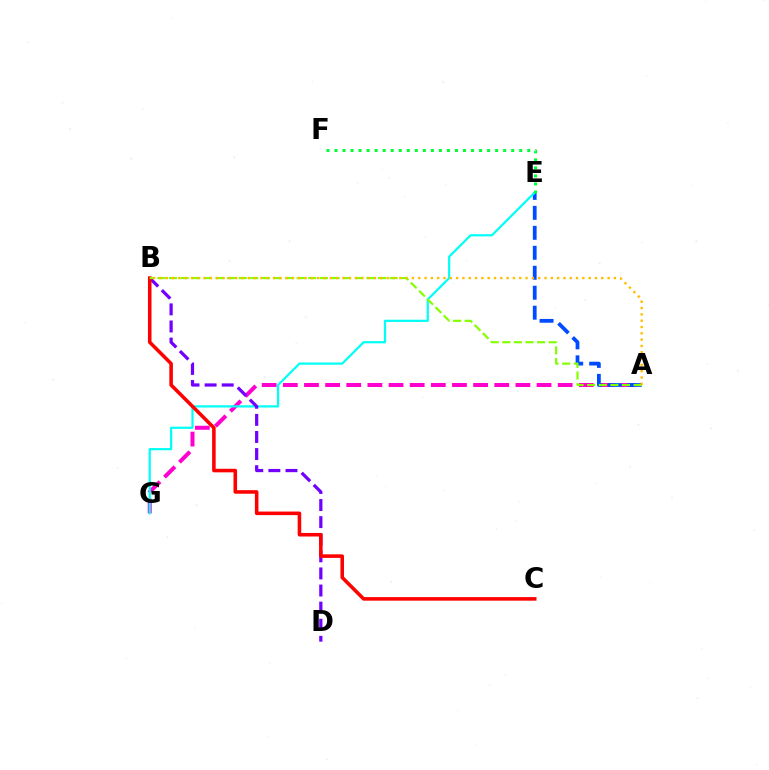{('A', 'G'): [{'color': '#ff00cf', 'line_style': 'dashed', 'thickness': 2.87}], ('A', 'E'): [{'color': '#004bff', 'line_style': 'dashed', 'thickness': 2.71}], ('E', 'G'): [{'color': '#00fff6', 'line_style': 'solid', 'thickness': 1.6}], ('B', 'D'): [{'color': '#7200ff', 'line_style': 'dashed', 'thickness': 2.32}], ('E', 'F'): [{'color': '#00ff39', 'line_style': 'dotted', 'thickness': 2.18}], ('B', 'C'): [{'color': '#ff0000', 'line_style': 'solid', 'thickness': 2.56}], ('A', 'B'): [{'color': '#84ff00', 'line_style': 'dashed', 'thickness': 1.58}, {'color': '#ffbd00', 'line_style': 'dotted', 'thickness': 1.72}]}